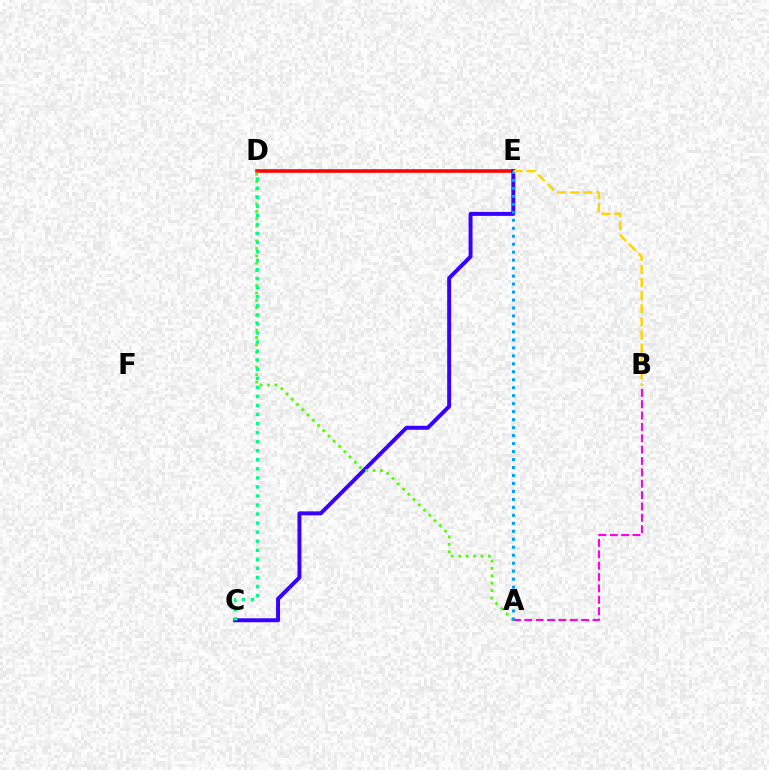{('A', 'B'): [{'color': '#ff00ed', 'line_style': 'dashed', 'thickness': 1.54}], ('D', 'E'): [{'color': '#ff0000', 'line_style': 'solid', 'thickness': 2.55}], ('C', 'E'): [{'color': '#3700ff', 'line_style': 'solid', 'thickness': 2.85}], ('A', 'D'): [{'color': '#4fff00', 'line_style': 'dotted', 'thickness': 2.02}], ('C', 'D'): [{'color': '#00ff86', 'line_style': 'dotted', 'thickness': 2.46}], ('A', 'E'): [{'color': '#009eff', 'line_style': 'dotted', 'thickness': 2.17}], ('B', 'E'): [{'color': '#ffd500', 'line_style': 'dashed', 'thickness': 1.78}]}